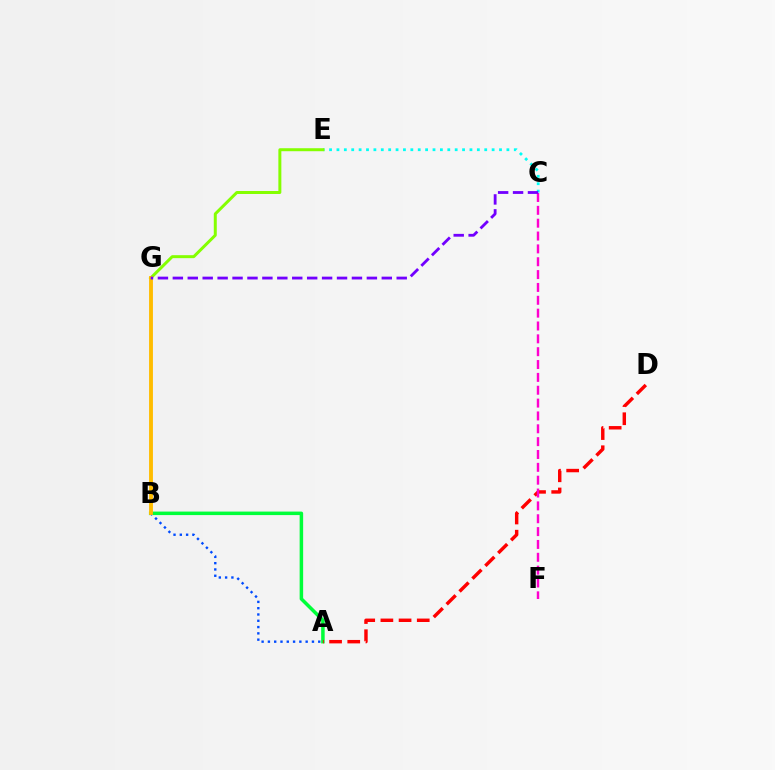{('A', 'B'): [{'color': '#00ff39', 'line_style': 'solid', 'thickness': 2.52}, {'color': '#004bff', 'line_style': 'dotted', 'thickness': 1.71}], ('C', 'E'): [{'color': '#00fff6', 'line_style': 'dotted', 'thickness': 2.01}], ('E', 'G'): [{'color': '#84ff00', 'line_style': 'solid', 'thickness': 2.15}], ('A', 'D'): [{'color': '#ff0000', 'line_style': 'dashed', 'thickness': 2.47}], ('B', 'G'): [{'color': '#ffbd00', 'line_style': 'solid', 'thickness': 2.79}], ('C', 'F'): [{'color': '#ff00cf', 'line_style': 'dashed', 'thickness': 1.75}], ('C', 'G'): [{'color': '#7200ff', 'line_style': 'dashed', 'thickness': 2.03}]}